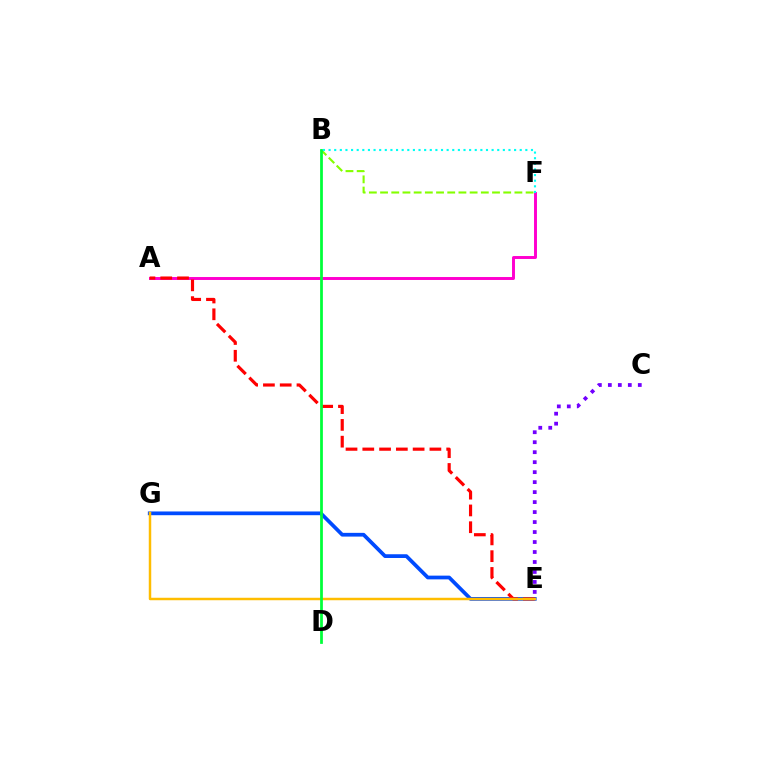{('E', 'G'): [{'color': '#004bff', 'line_style': 'solid', 'thickness': 2.69}, {'color': '#ffbd00', 'line_style': 'solid', 'thickness': 1.79}], ('A', 'F'): [{'color': '#ff00cf', 'line_style': 'solid', 'thickness': 2.12}], ('A', 'E'): [{'color': '#ff0000', 'line_style': 'dashed', 'thickness': 2.28}], ('B', 'F'): [{'color': '#84ff00', 'line_style': 'dashed', 'thickness': 1.52}, {'color': '#00fff6', 'line_style': 'dotted', 'thickness': 1.53}], ('B', 'D'): [{'color': '#00ff39', 'line_style': 'solid', 'thickness': 1.99}], ('C', 'E'): [{'color': '#7200ff', 'line_style': 'dotted', 'thickness': 2.71}]}